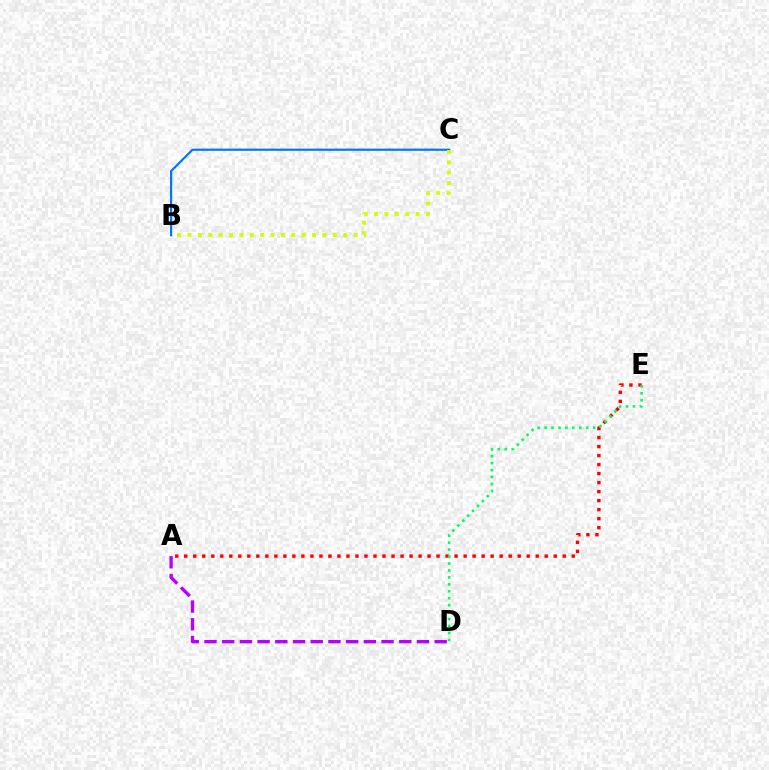{('B', 'C'): [{'color': '#0074ff', 'line_style': 'solid', 'thickness': 1.56}, {'color': '#d1ff00', 'line_style': 'dotted', 'thickness': 2.82}], ('A', 'D'): [{'color': '#b900ff', 'line_style': 'dashed', 'thickness': 2.41}], ('A', 'E'): [{'color': '#ff0000', 'line_style': 'dotted', 'thickness': 2.45}], ('D', 'E'): [{'color': '#00ff5c', 'line_style': 'dotted', 'thickness': 1.89}]}